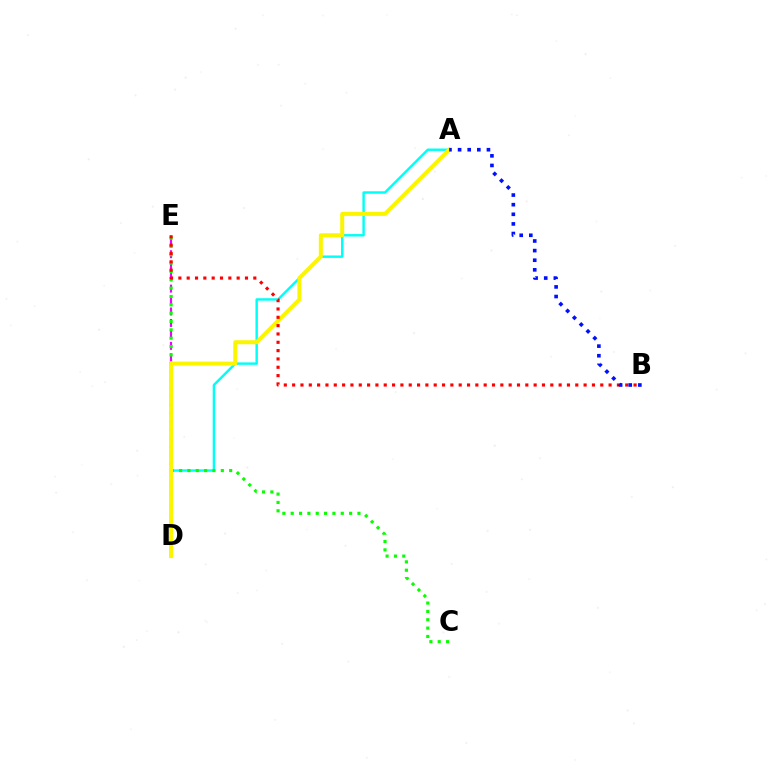{('A', 'D'): [{'color': '#00fff6', 'line_style': 'solid', 'thickness': 1.75}, {'color': '#fcf500', 'line_style': 'solid', 'thickness': 2.89}], ('D', 'E'): [{'color': '#ee00ff', 'line_style': 'dashed', 'thickness': 1.56}], ('C', 'E'): [{'color': '#08ff00', 'line_style': 'dotted', 'thickness': 2.27}], ('B', 'E'): [{'color': '#ff0000', 'line_style': 'dotted', 'thickness': 2.26}], ('A', 'B'): [{'color': '#0010ff', 'line_style': 'dotted', 'thickness': 2.61}]}